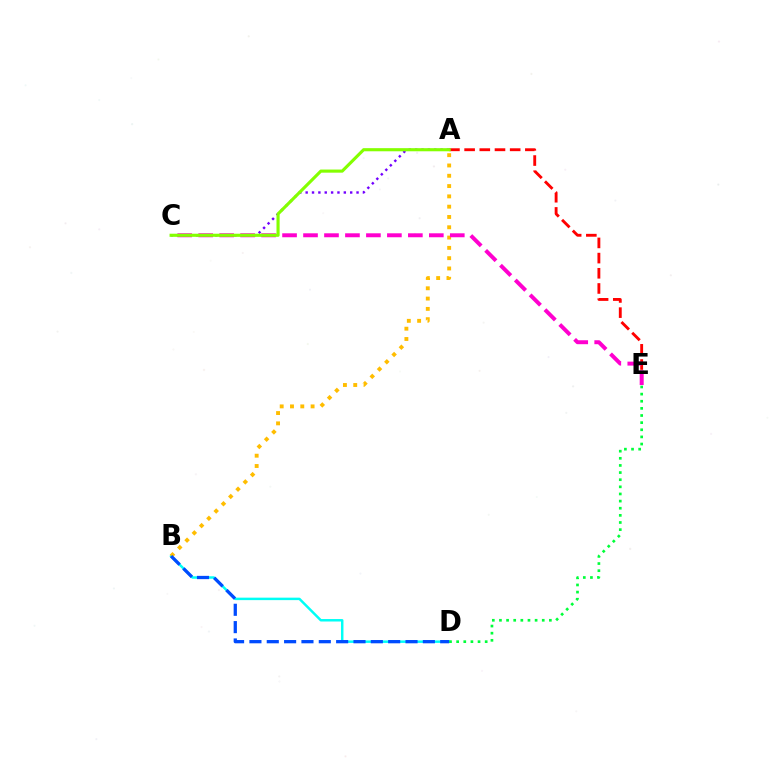{('B', 'D'): [{'color': '#00fff6', 'line_style': 'solid', 'thickness': 1.78}, {'color': '#004bff', 'line_style': 'dashed', 'thickness': 2.36}], ('D', 'E'): [{'color': '#00ff39', 'line_style': 'dotted', 'thickness': 1.94}], ('A', 'B'): [{'color': '#ffbd00', 'line_style': 'dotted', 'thickness': 2.8}], ('A', 'E'): [{'color': '#ff0000', 'line_style': 'dashed', 'thickness': 2.06}], ('A', 'C'): [{'color': '#7200ff', 'line_style': 'dotted', 'thickness': 1.73}, {'color': '#84ff00', 'line_style': 'solid', 'thickness': 2.25}], ('C', 'E'): [{'color': '#ff00cf', 'line_style': 'dashed', 'thickness': 2.85}]}